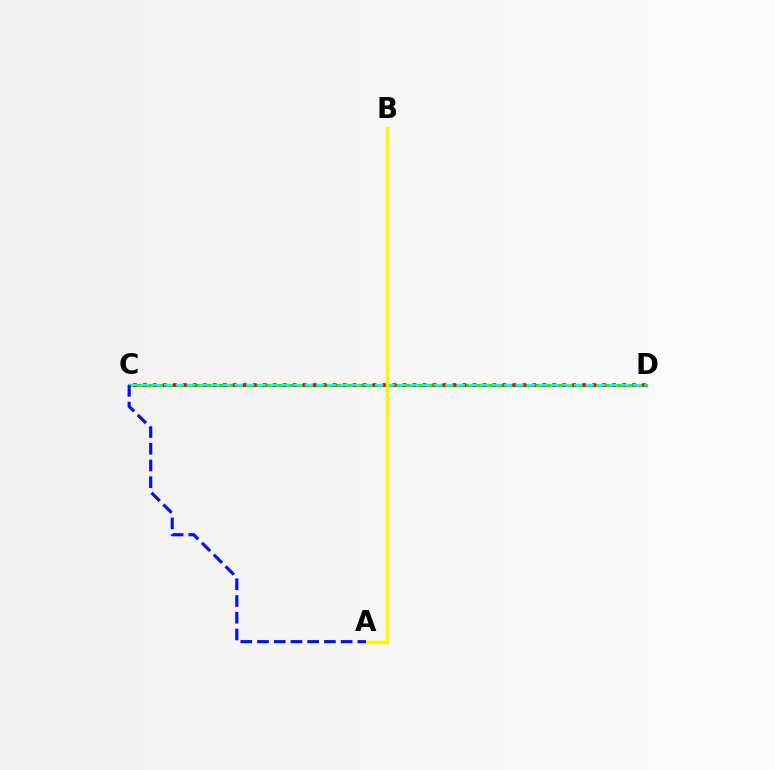{('C', 'D'): [{'color': '#08ff00', 'line_style': 'solid', 'thickness': 2.26}, {'color': '#ff0000', 'line_style': 'dotted', 'thickness': 2.71}, {'color': '#00fff6', 'line_style': 'dashed', 'thickness': 1.59}], ('A', 'B'): [{'color': '#ee00ff', 'line_style': 'dashed', 'thickness': 2.2}, {'color': '#fcf500', 'line_style': 'solid', 'thickness': 2.39}], ('A', 'C'): [{'color': '#0010ff', 'line_style': 'dashed', 'thickness': 2.27}]}